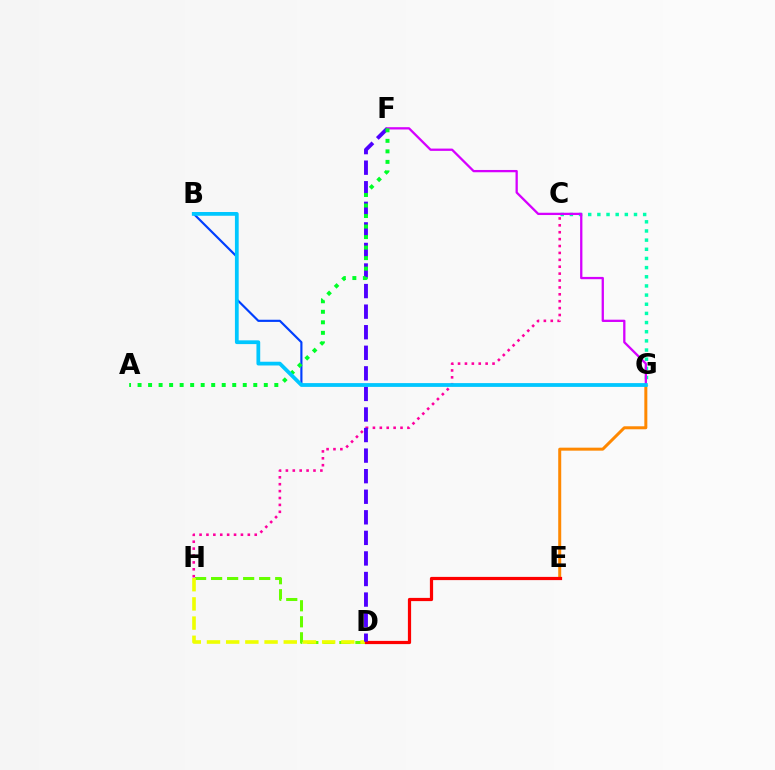{('B', 'G'): [{'color': '#003fff', 'line_style': 'solid', 'thickness': 1.56}, {'color': '#00c7ff', 'line_style': 'solid', 'thickness': 2.71}], ('D', 'H'): [{'color': '#66ff00', 'line_style': 'dashed', 'thickness': 2.18}, {'color': '#eeff00', 'line_style': 'dashed', 'thickness': 2.61}], ('C', 'H'): [{'color': '#ff00a0', 'line_style': 'dotted', 'thickness': 1.87}], ('C', 'G'): [{'color': '#00ffaf', 'line_style': 'dotted', 'thickness': 2.49}], ('E', 'G'): [{'color': '#ff8800', 'line_style': 'solid', 'thickness': 2.16}], ('D', 'E'): [{'color': '#ff0000', 'line_style': 'solid', 'thickness': 2.31}], ('D', 'F'): [{'color': '#4f00ff', 'line_style': 'dashed', 'thickness': 2.79}], ('F', 'G'): [{'color': '#d600ff', 'line_style': 'solid', 'thickness': 1.65}], ('A', 'F'): [{'color': '#00ff27', 'line_style': 'dotted', 'thickness': 2.86}]}